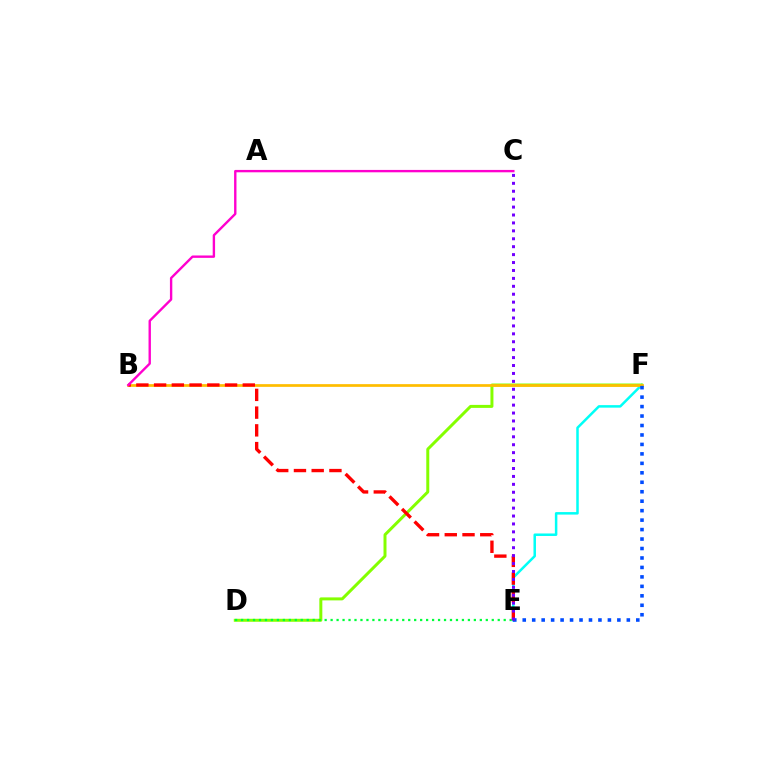{('E', 'F'): [{'color': '#00fff6', 'line_style': 'solid', 'thickness': 1.8}, {'color': '#004bff', 'line_style': 'dotted', 'thickness': 2.57}], ('D', 'F'): [{'color': '#84ff00', 'line_style': 'solid', 'thickness': 2.15}], ('B', 'F'): [{'color': '#ffbd00', 'line_style': 'solid', 'thickness': 1.96}], ('D', 'E'): [{'color': '#00ff39', 'line_style': 'dotted', 'thickness': 1.62}], ('B', 'E'): [{'color': '#ff0000', 'line_style': 'dashed', 'thickness': 2.41}], ('C', 'E'): [{'color': '#7200ff', 'line_style': 'dotted', 'thickness': 2.15}], ('B', 'C'): [{'color': '#ff00cf', 'line_style': 'solid', 'thickness': 1.71}]}